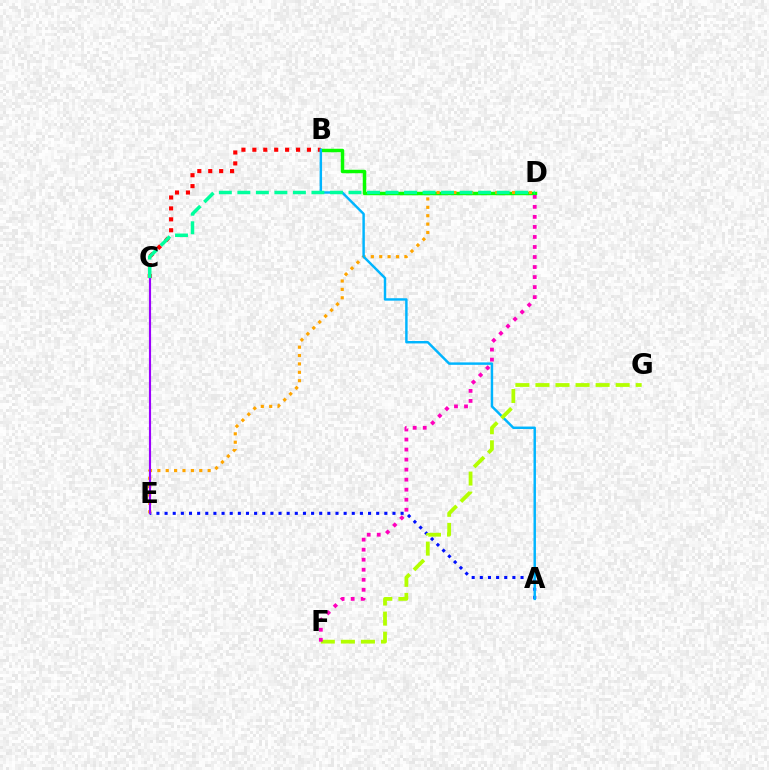{('B', 'D'): [{'color': '#08ff00', 'line_style': 'solid', 'thickness': 2.5}], ('A', 'E'): [{'color': '#0010ff', 'line_style': 'dotted', 'thickness': 2.21}], ('B', 'C'): [{'color': '#ff0000', 'line_style': 'dotted', 'thickness': 2.97}], ('D', 'E'): [{'color': '#ffa500', 'line_style': 'dotted', 'thickness': 2.28}], ('C', 'E'): [{'color': '#9b00ff', 'line_style': 'solid', 'thickness': 1.54}], ('A', 'B'): [{'color': '#00b5ff', 'line_style': 'solid', 'thickness': 1.76}], ('C', 'D'): [{'color': '#00ff9d', 'line_style': 'dashed', 'thickness': 2.52}], ('F', 'G'): [{'color': '#b3ff00', 'line_style': 'dashed', 'thickness': 2.72}], ('D', 'F'): [{'color': '#ff00bd', 'line_style': 'dotted', 'thickness': 2.72}]}